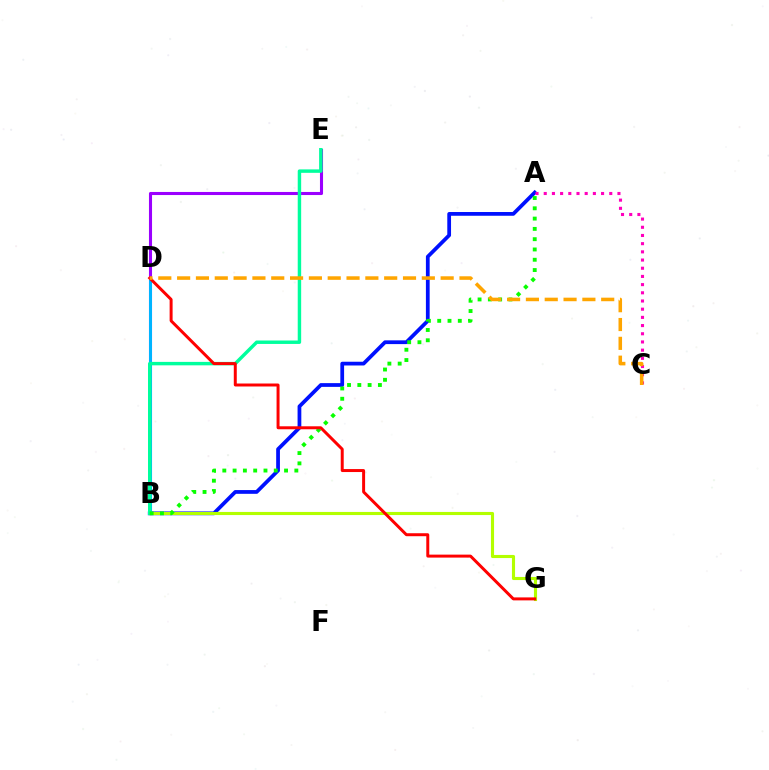{('B', 'E'): [{'color': '#9b00ff', 'line_style': 'solid', 'thickness': 2.22}, {'color': '#00ff9d', 'line_style': 'solid', 'thickness': 2.48}], ('A', 'B'): [{'color': '#0010ff', 'line_style': 'solid', 'thickness': 2.7}, {'color': '#08ff00', 'line_style': 'dotted', 'thickness': 2.8}], ('B', 'D'): [{'color': '#00b5ff', 'line_style': 'solid', 'thickness': 2.16}], ('B', 'G'): [{'color': '#b3ff00', 'line_style': 'solid', 'thickness': 2.24}], ('A', 'C'): [{'color': '#ff00bd', 'line_style': 'dotted', 'thickness': 2.23}], ('D', 'G'): [{'color': '#ff0000', 'line_style': 'solid', 'thickness': 2.14}], ('C', 'D'): [{'color': '#ffa500', 'line_style': 'dashed', 'thickness': 2.56}]}